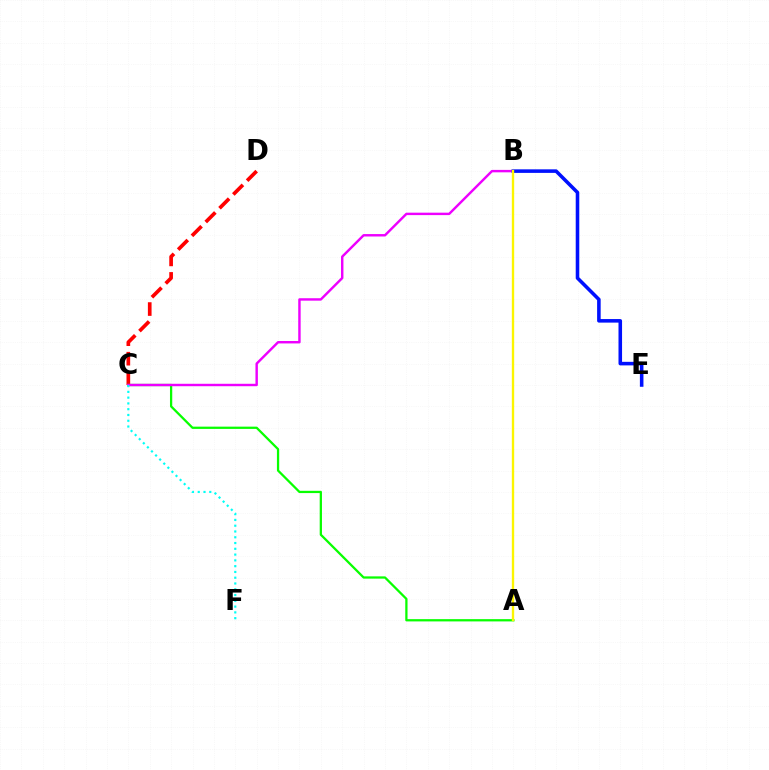{('C', 'D'): [{'color': '#ff0000', 'line_style': 'dashed', 'thickness': 2.65}], ('A', 'C'): [{'color': '#08ff00', 'line_style': 'solid', 'thickness': 1.63}], ('B', 'C'): [{'color': '#ee00ff', 'line_style': 'solid', 'thickness': 1.75}], ('B', 'E'): [{'color': '#0010ff', 'line_style': 'solid', 'thickness': 2.56}], ('C', 'F'): [{'color': '#00fff6', 'line_style': 'dotted', 'thickness': 1.57}], ('A', 'B'): [{'color': '#fcf500', 'line_style': 'solid', 'thickness': 1.69}]}